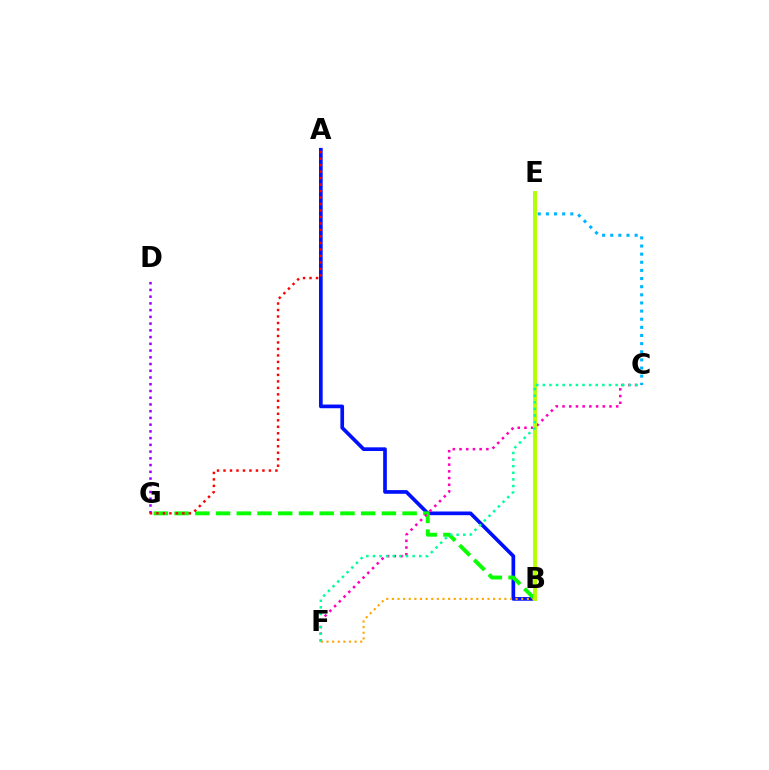{('D', 'G'): [{'color': '#9b00ff', 'line_style': 'dotted', 'thickness': 1.83}], ('C', 'E'): [{'color': '#00b5ff', 'line_style': 'dotted', 'thickness': 2.21}], ('A', 'B'): [{'color': '#0010ff', 'line_style': 'solid', 'thickness': 2.65}], ('B', 'G'): [{'color': '#08ff00', 'line_style': 'dashed', 'thickness': 2.82}], ('C', 'F'): [{'color': '#ff00bd', 'line_style': 'dotted', 'thickness': 1.82}, {'color': '#00ff9d', 'line_style': 'dotted', 'thickness': 1.8}], ('B', 'F'): [{'color': '#ffa500', 'line_style': 'dotted', 'thickness': 1.53}], ('A', 'G'): [{'color': '#ff0000', 'line_style': 'dotted', 'thickness': 1.76}], ('B', 'E'): [{'color': '#b3ff00', 'line_style': 'solid', 'thickness': 2.8}]}